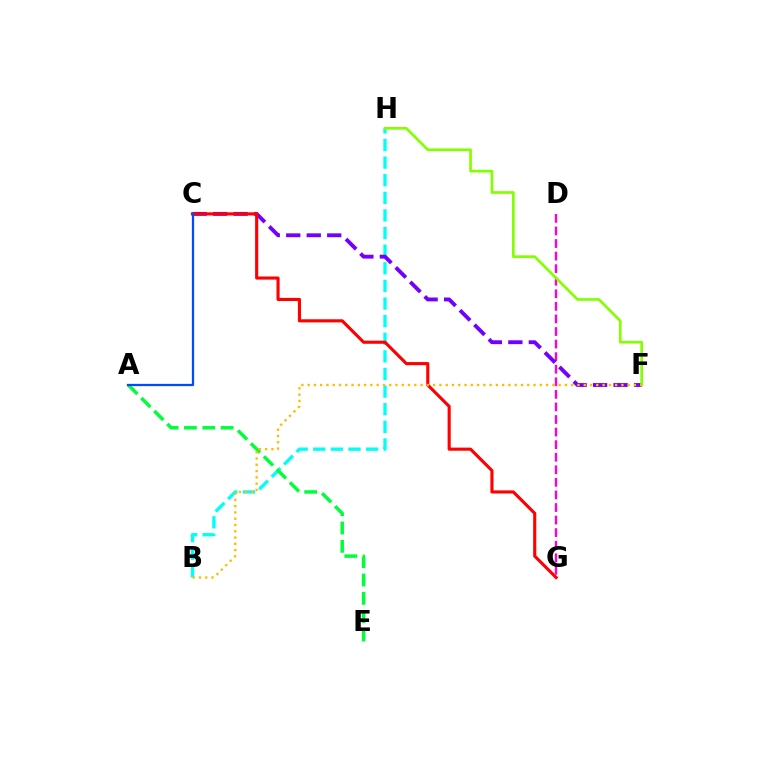{('B', 'H'): [{'color': '#00fff6', 'line_style': 'dashed', 'thickness': 2.39}], ('D', 'G'): [{'color': '#ff00cf', 'line_style': 'dashed', 'thickness': 1.71}], ('C', 'F'): [{'color': '#7200ff', 'line_style': 'dashed', 'thickness': 2.78}], ('A', 'E'): [{'color': '#00ff39', 'line_style': 'dashed', 'thickness': 2.49}], ('C', 'G'): [{'color': '#ff0000', 'line_style': 'solid', 'thickness': 2.24}], ('F', 'H'): [{'color': '#84ff00', 'line_style': 'solid', 'thickness': 1.93}], ('B', 'F'): [{'color': '#ffbd00', 'line_style': 'dotted', 'thickness': 1.7}], ('A', 'C'): [{'color': '#004bff', 'line_style': 'solid', 'thickness': 1.61}]}